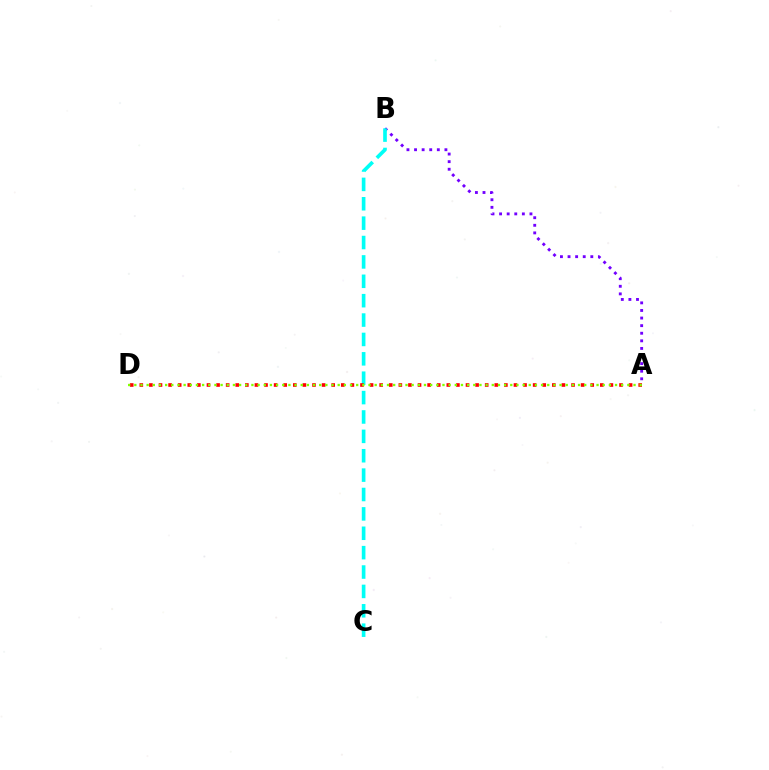{('A', 'B'): [{'color': '#7200ff', 'line_style': 'dotted', 'thickness': 2.06}], ('B', 'C'): [{'color': '#00fff6', 'line_style': 'dashed', 'thickness': 2.63}], ('A', 'D'): [{'color': '#ff0000', 'line_style': 'dotted', 'thickness': 2.61}, {'color': '#84ff00', 'line_style': 'dotted', 'thickness': 1.67}]}